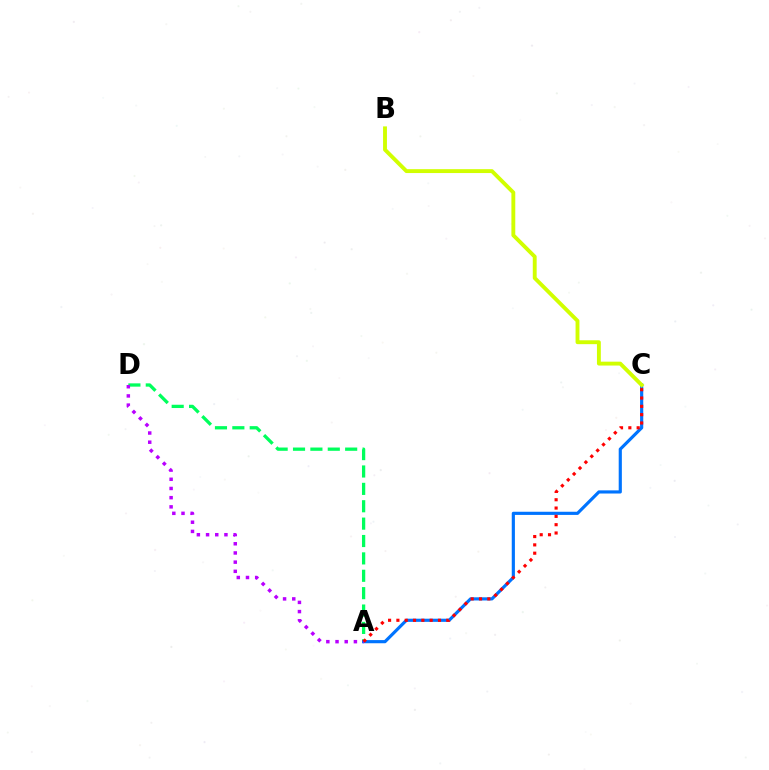{('A', 'D'): [{'color': '#00ff5c', 'line_style': 'dashed', 'thickness': 2.36}, {'color': '#b900ff', 'line_style': 'dotted', 'thickness': 2.5}], ('A', 'C'): [{'color': '#0074ff', 'line_style': 'solid', 'thickness': 2.27}, {'color': '#ff0000', 'line_style': 'dotted', 'thickness': 2.26}], ('B', 'C'): [{'color': '#d1ff00', 'line_style': 'solid', 'thickness': 2.79}]}